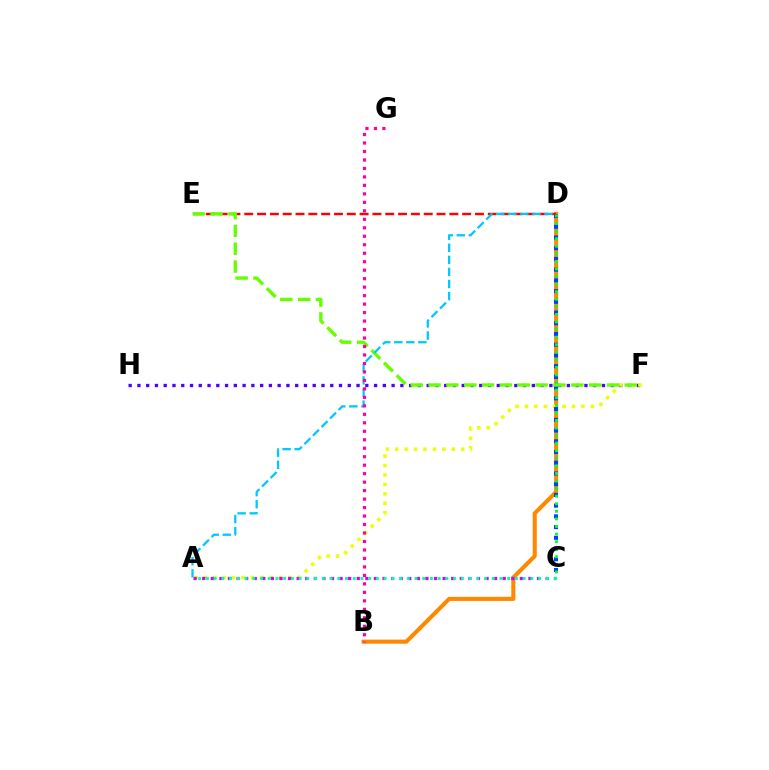{('F', 'H'): [{'color': '#4f00ff', 'line_style': 'dotted', 'thickness': 2.38}], ('B', 'D'): [{'color': '#ff8800', 'line_style': 'solid', 'thickness': 2.94}], ('A', 'F'): [{'color': '#eeff00', 'line_style': 'dotted', 'thickness': 2.56}], ('C', 'D'): [{'color': '#003fff', 'line_style': 'dotted', 'thickness': 2.91}, {'color': '#00ff27', 'line_style': 'dotted', 'thickness': 2.06}], ('D', 'E'): [{'color': '#ff0000', 'line_style': 'dashed', 'thickness': 1.74}], ('A', 'C'): [{'color': '#d600ff', 'line_style': 'dotted', 'thickness': 2.33}, {'color': '#00ffaf', 'line_style': 'dotted', 'thickness': 2.1}], ('E', 'F'): [{'color': '#66ff00', 'line_style': 'dashed', 'thickness': 2.42}], ('A', 'D'): [{'color': '#00c7ff', 'line_style': 'dashed', 'thickness': 1.64}], ('B', 'G'): [{'color': '#ff00a0', 'line_style': 'dotted', 'thickness': 2.3}]}